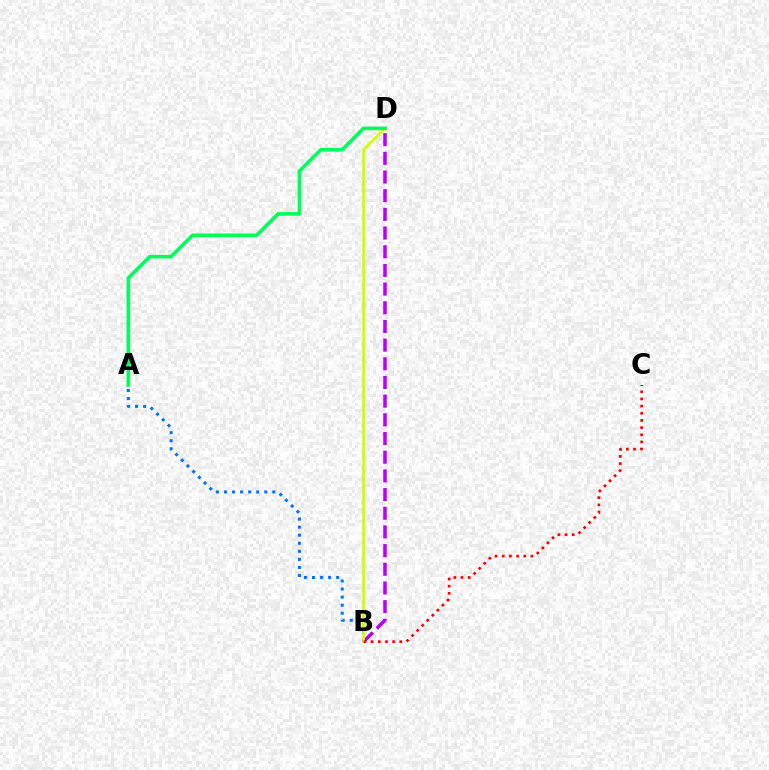{('A', 'B'): [{'color': '#0074ff', 'line_style': 'dotted', 'thickness': 2.19}], ('B', 'D'): [{'color': '#b900ff', 'line_style': 'dashed', 'thickness': 2.54}, {'color': '#d1ff00', 'line_style': 'solid', 'thickness': 2.03}], ('A', 'D'): [{'color': '#00ff5c', 'line_style': 'solid', 'thickness': 2.59}], ('B', 'C'): [{'color': '#ff0000', 'line_style': 'dotted', 'thickness': 1.95}]}